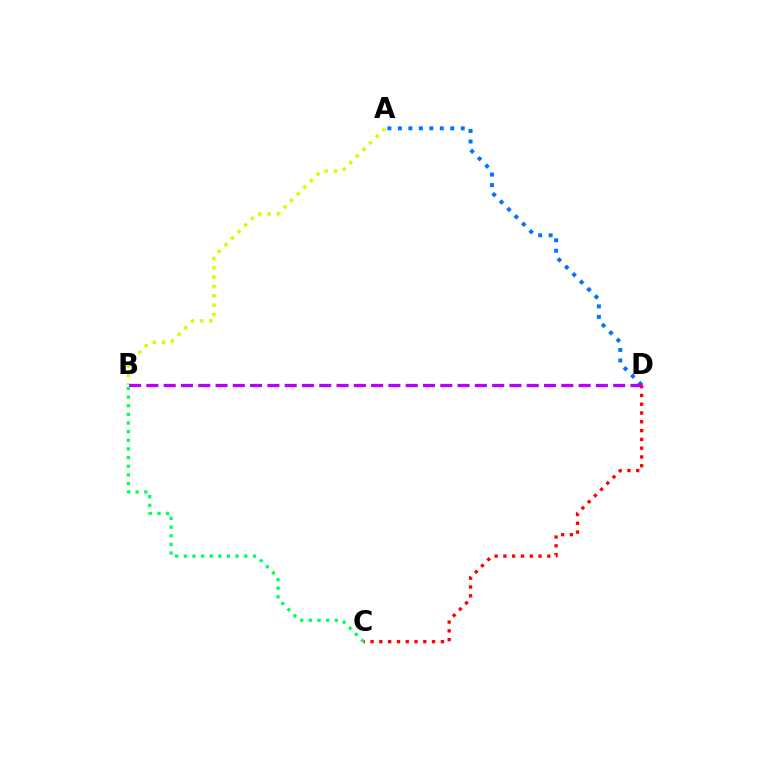{('C', 'D'): [{'color': '#ff0000', 'line_style': 'dotted', 'thickness': 2.39}], ('A', 'B'): [{'color': '#d1ff00', 'line_style': 'dotted', 'thickness': 2.54}], ('B', 'C'): [{'color': '#00ff5c', 'line_style': 'dotted', 'thickness': 2.35}], ('A', 'D'): [{'color': '#0074ff', 'line_style': 'dotted', 'thickness': 2.85}], ('B', 'D'): [{'color': '#b900ff', 'line_style': 'dashed', 'thickness': 2.35}]}